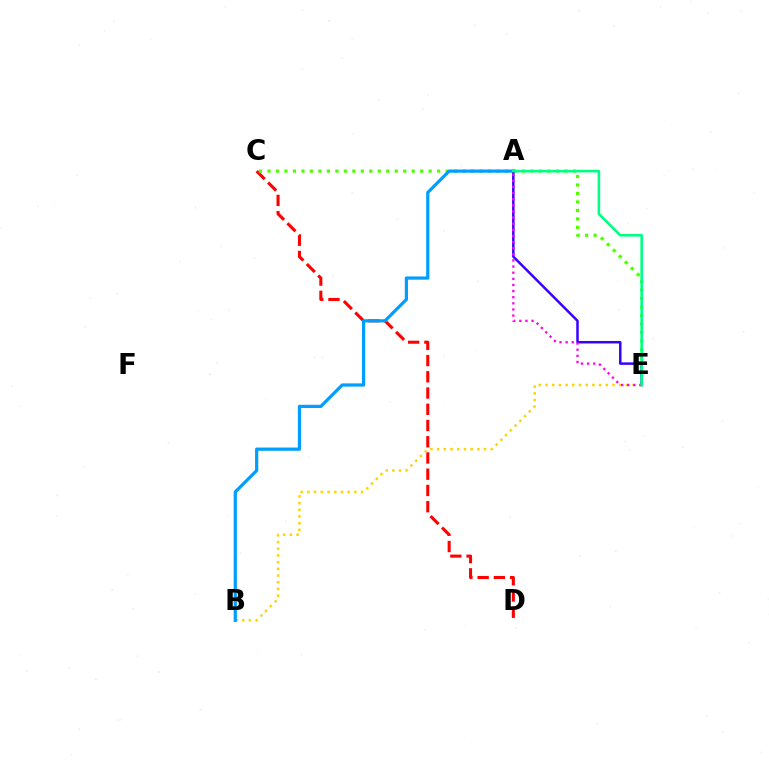{('C', 'D'): [{'color': '#ff0000', 'line_style': 'dashed', 'thickness': 2.21}], ('C', 'E'): [{'color': '#4fff00', 'line_style': 'dotted', 'thickness': 2.3}], ('B', 'E'): [{'color': '#ffd500', 'line_style': 'dotted', 'thickness': 1.82}], ('A', 'B'): [{'color': '#009eff', 'line_style': 'solid', 'thickness': 2.32}], ('A', 'E'): [{'color': '#3700ff', 'line_style': 'solid', 'thickness': 1.79}, {'color': '#ff00ed', 'line_style': 'dotted', 'thickness': 1.66}, {'color': '#00ff86', 'line_style': 'solid', 'thickness': 1.89}]}